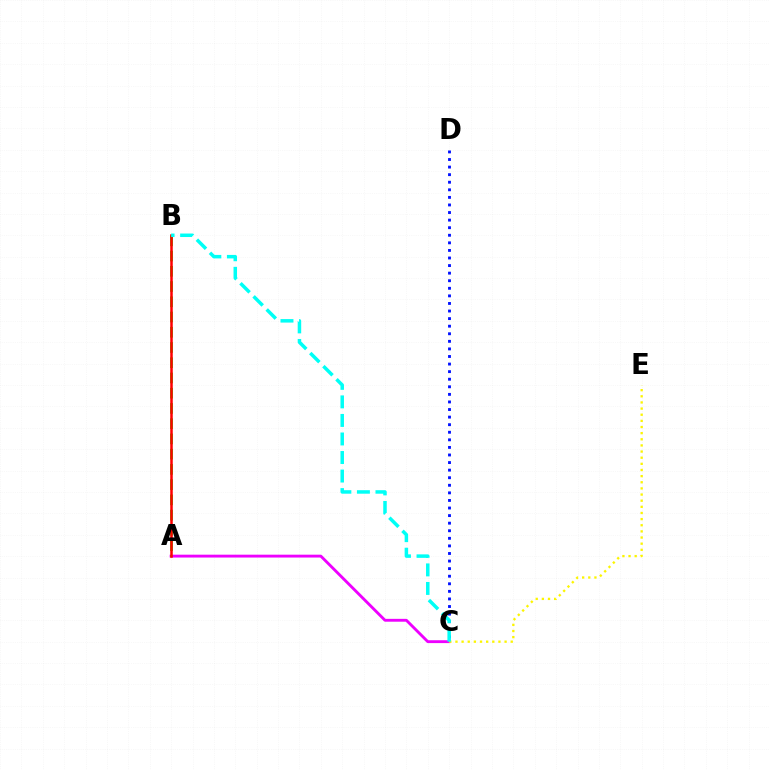{('A', 'C'): [{'color': '#ee00ff', 'line_style': 'solid', 'thickness': 2.06}], ('C', 'D'): [{'color': '#0010ff', 'line_style': 'dotted', 'thickness': 2.06}], ('C', 'E'): [{'color': '#fcf500', 'line_style': 'dotted', 'thickness': 1.67}], ('A', 'B'): [{'color': '#08ff00', 'line_style': 'dashed', 'thickness': 2.07}, {'color': '#ff0000', 'line_style': 'solid', 'thickness': 1.81}], ('B', 'C'): [{'color': '#00fff6', 'line_style': 'dashed', 'thickness': 2.52}]}